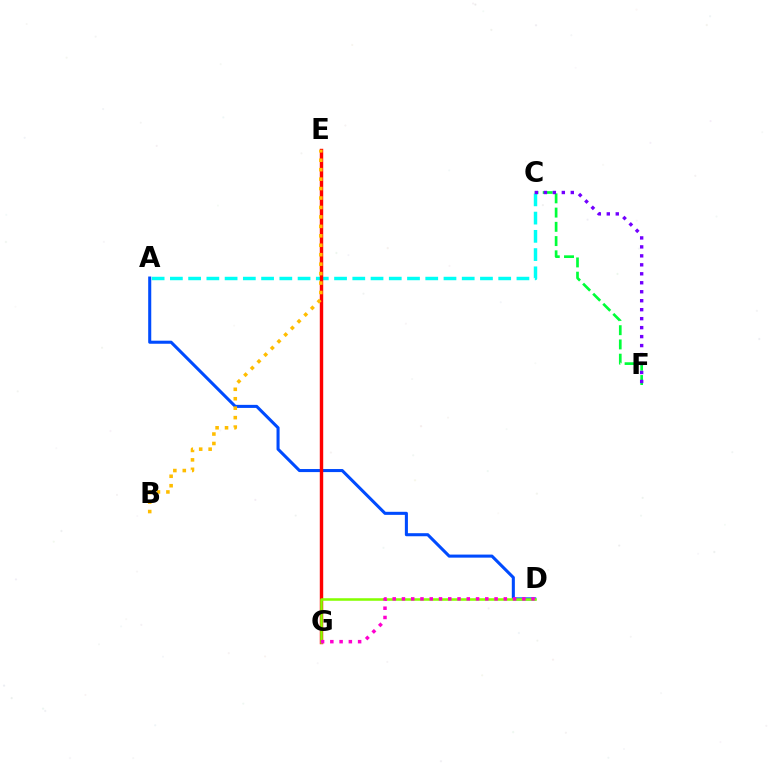{('A', 'D'): [{'color': '#004bff', 'line_style': 'solid', 'thickness': 2.2}], ('C', 'F'): [{'color': '#00ff39', 'line_style': 'dashed', 'thickness': 1.94}, {'color': '#7200ff', 'line_style': 'dotted', 'thickness': 2.44}], ('A', 'C'): [{'color': '#00fff6', 'line_style': 'dashed', 'thickness': 2.48}], ('E', 'G'): [{'color': '#ff0000', 'line_style': 'solid', 'thickness': 2.46}], ('D', 'G'): [{'color': '#84ff00', 'line_style': 'solid', 'thickness': 1.83}, {'color': '#ff00cf', 'line_style': 'dotted', 'thickness': 2.52}], ('B', 'E'): [{'color': '#ffbd00', 'line_style': 'dotted', 'thickness': 2.57}]}